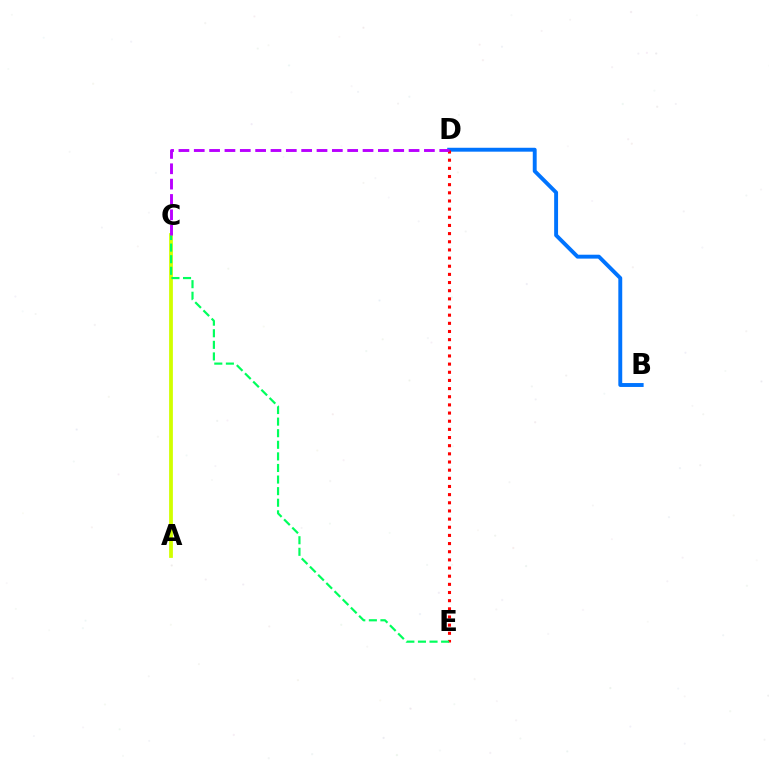{('B', 'D'): [{'color': '#0074ff', 'line_style': 'solid', 'thickness': 2.81}], ('A', 'C'): [{'color': '#d1ff00', 'line_style': 'solid', 'thickness': 2.72}], ('D', 'E'): [{'color': '#ff0000', 'line_style': 'dotted', 'thickness': 2.22}], ('C', 'E'): [{'color': '#00ff5c', 'line_style': 'dashed', 'thickness': 1.57}], ('C', 'D'): [{'color': '#b900ff', 'line_style': 'dashed', 'thickness': 2.08}]}